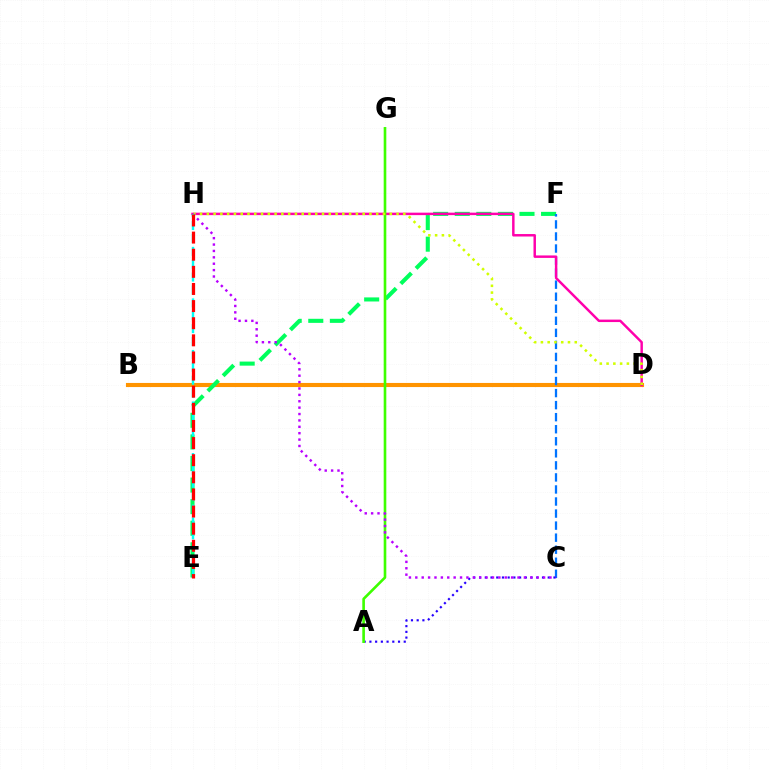{('B', 'D'): [{'color': '#ff9400', 'line_style': 'solid', 'thickness': 2.95}], ('E', 'F'): [{'color': '#00ff5c', 'line_style': 'dashed', 'thickness': 2.93}], ('C', 'F'): [{'color': '#0074ff', 'line_style': 'dashed', 'thickness': 1.64}], ('D', 'H'): [{'color': '#ff00ac', 'line_style': 'solid', 'thickness': 1.77}, {'color': '#d1ff00', 'line_style': 'dotted', 'thickness': 1.84}], ('A', 'C'): [{'color': '#2500ff', 'line_style': 'dotted', 'thickness': 1.55}], ('A', 'G'): [{'color': '#3dff00', 'line_style': 'solid', 'thickness': 1.89}], ('C', 'H'): [{'color': '#b900ff', 'line_style': 'dotted', 'thickness': 1.74}], ('E', 'H'): [{'color': '#00fff6', 'line_style': 'dashed', 'thickness': 1.75}, {'color': '#ff0000', 'line_style': 'dashed', 'thickness': 2.33}]}